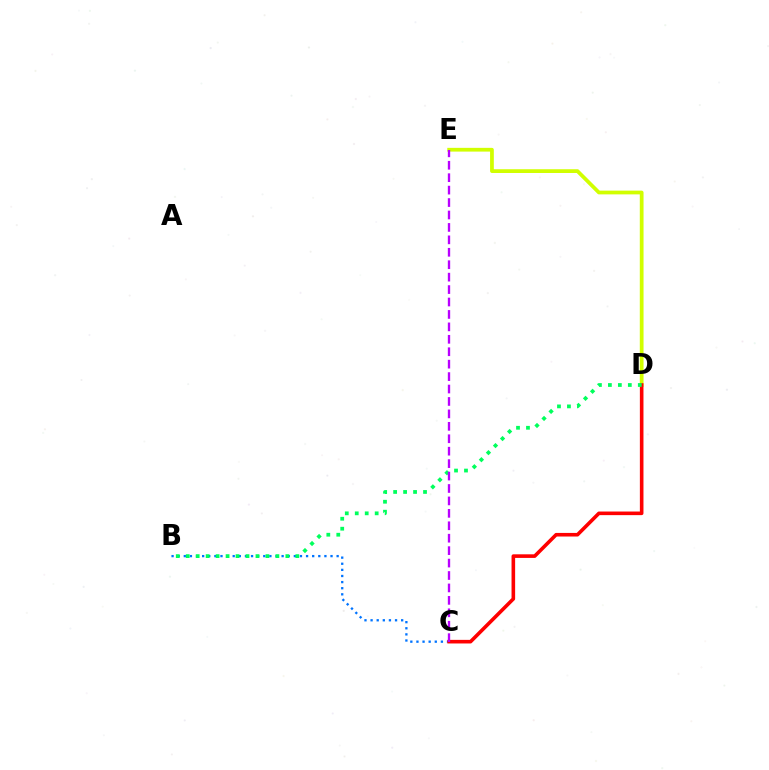{('D', 'E'): [{'color': '#d1ff00', 'line_style': 'solid', 'thickness': 2.7}], ('B', 'C'): [{'color': '#0074ff', 'line_style': 'dotted', 'thickness': 1.66}], ('C', 'D'): [{'color': '#ff0000', 'line_style': 'solid', 'thickness': 2.59}], ('B', 'D'): [{'color': '#00ff5c', 'line_style': 'dotted', 'thickness': 2.71}], ('C', 'E'): [{'color': '#b900ff', 'line_style': 'dashed', 'thickness': 1.69}]}